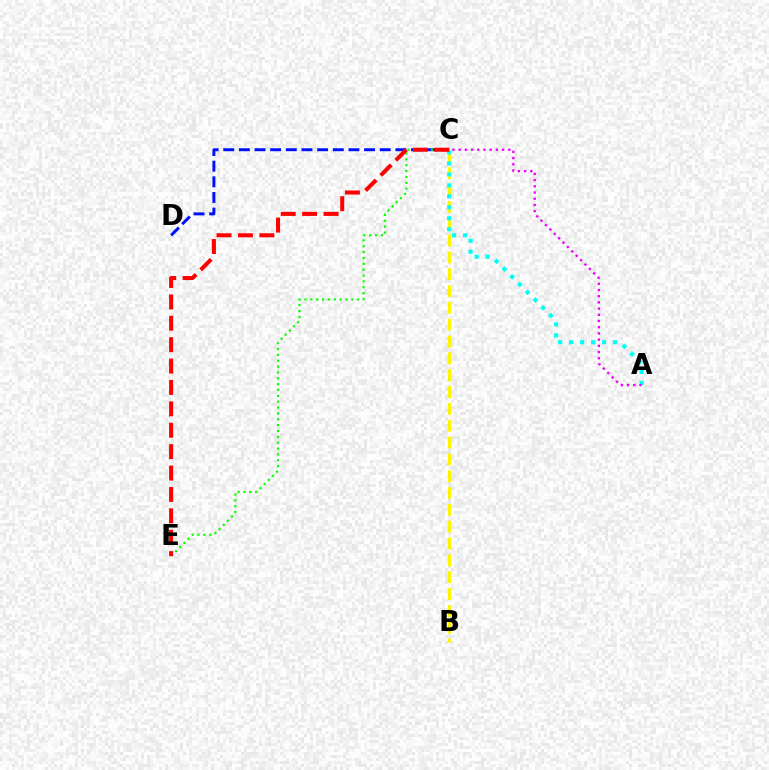{('B', 'C'): [{'color': '#fcf500', 'line_style': 'dashed', 'thickness': 2.29}], ('A', 'C'): [{'color': '#00fff6', 'line_style': 'dotted', 'thickness': 2.98}, {'color': '#ee00ff', 'line_style': 'dotted', 'thickness': 1.69}], ('C', 'D'): [{'color': '#0010ff', 'line_style': 'dashed', 'thickness': 2.13}], ('C', 'E'): [{'color': '#08ff00', 'line_style': 'dotted', 'thickness': 1.59}, {'color': '#ff0000', 'line_style': 'dashed', 'thickness': 2.91}]}